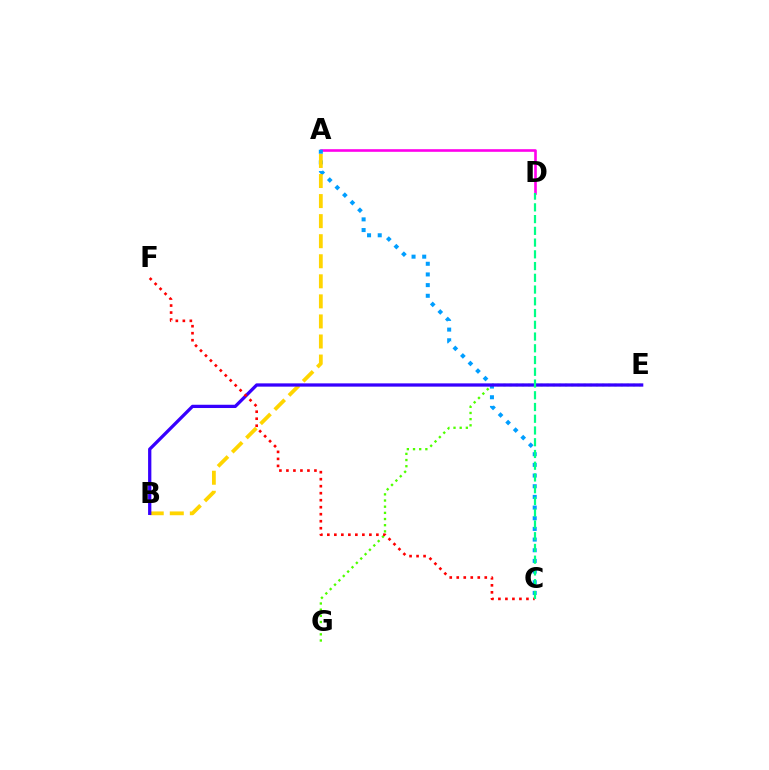{('A', 'D'): [{'color': '#ff00ed', 'line_style': 'solid', 'thickness': 1.89}], ('A', 'C'): [{'color': '#009eff', 'line_style': 'dotted', 'thickness': 2.9}], ('E', 'G'): [{'color': '#4fff00', 'line_style': 'dotted', 'thickness': 1.68}], ('A', 'B'): [{'color': '#ffd500', 'line_style': 'dashed', 'thickness': 2.73}], ('B', 'E'): [{'color': '#3700ff', 'line_style': 'solid', 'thickness': 2.36}], ('C', 'F'): [{'color': '#ff0000', 'line_style': 'dotted', 'thickness': 1.9}], ('C', 'D'): [{'color': '#00ff86', 'line_style': 'dashed', 'thickness': 1.6}]}